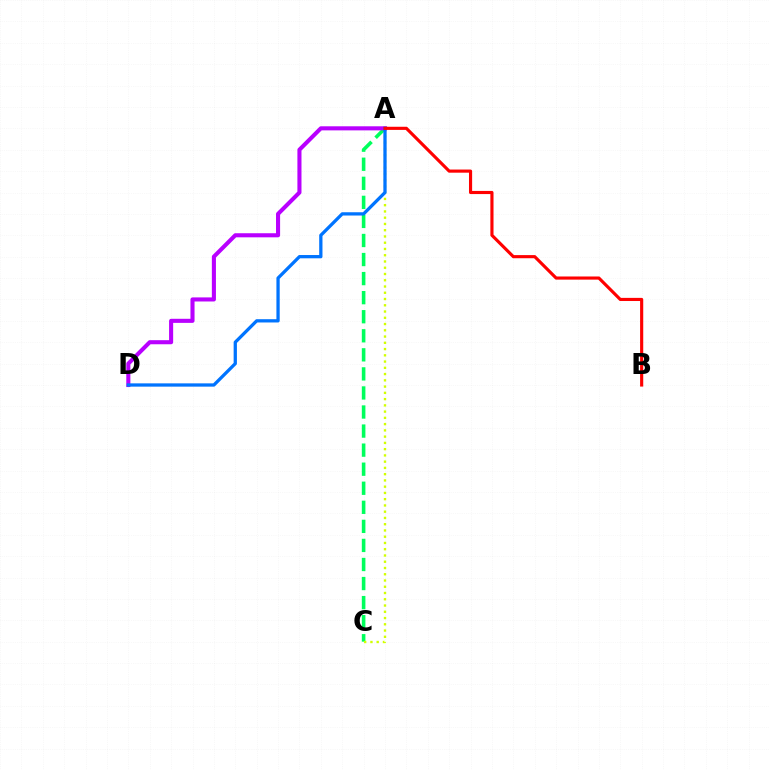{('A', 'C'): [{'color': '#00ff5c', 'line_style': 'dashed', 'thickness': 2.59}, {'color': '#d1ff00', 'line_style': 'dotted', 'thickness': 1.7}], ('A', 'D'): [{'color': '#b900ff', 'line_style': 'solid', 'thickness': 2.94}, {'color': '#0074ff', 'line_style': 'solid', 'thickness': 2.36}], ('A', 'B'): [{'color': '#ff0000', 'line_style': 'solid', 'thickness': 2.26}]}